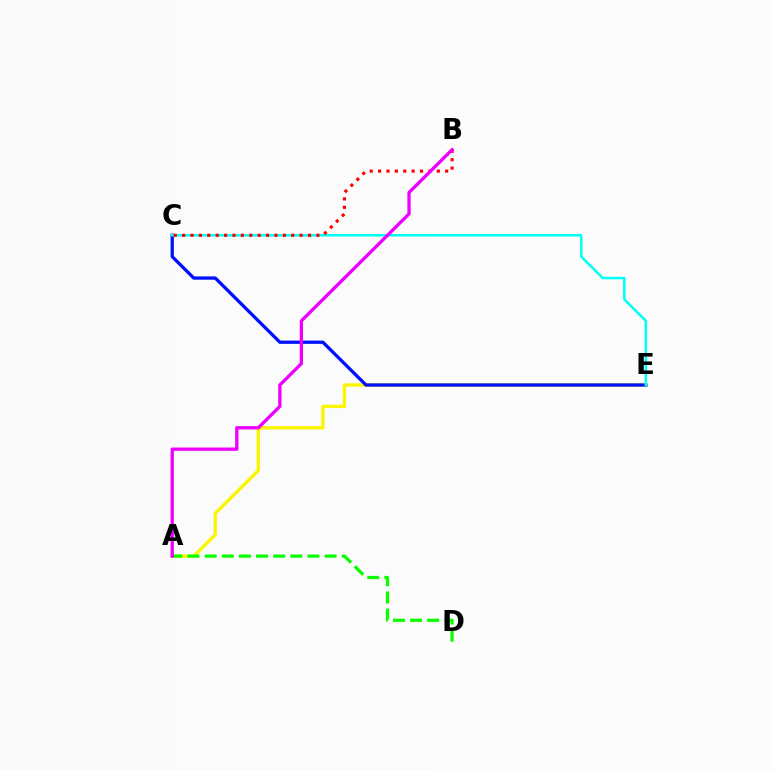{('A', 'E'): [{'color': '#fcf500', 'line_style': 'solid', 'thickness': 2.4}], ('A', 'D'): [{'color': '#08ff00', 'line_style': 'dashed', 'thickness': 2.33}], ('C', 'E'): [{'color': '#0010ff', 'line_style': 'solid', 'thickness': 2.36}, {'color': '#00fff6', 'line_style': 'solid', 'thickness': 1.81}], ('B', 'C'): [{'color': '#ff0000', 'line_style': 'dotted', 'thickness': 2.28}], ('A', 'B'): [{'color': '#ee00ff', 'line_style': 'solid', 'thickness': 2.37}]}